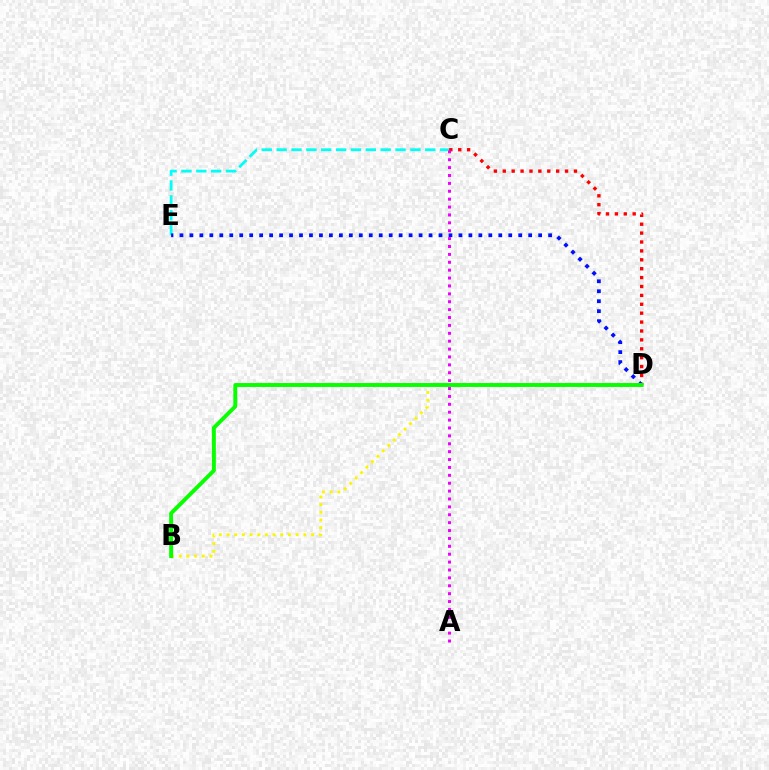{('B', 'D'): [{'color': '#fcf500', 'line_style': 'dotted', 'thickness': 2.09}, {'color': '#08ff00', 'line_style': 'solid', 'thickness': 2.81}], ('C', 'E'): [{'color': '#00fff6', 'line_style': 'dashed', 'thickness': 2.02}], ('C', 'D'): [{'color': '#ff0000', 'line_style': 'dotted', 'thickness': 2.42}], ('D', 'E'): [{'color': '#0010ff', 'line_style': 'dotted', 'thickness': 2.71}], ('A', 'C'): [{'color': '#ee00ff', 'line_style': 'dotted', 'thickness': 2.14}]}